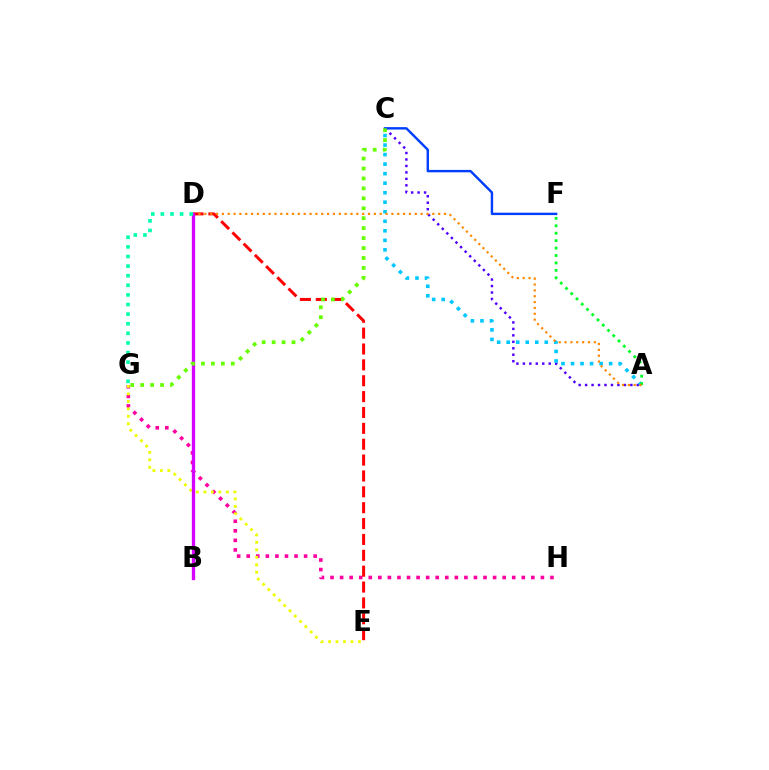{('G', 'H'): [{'color': '#ff00a0', 'line_style': 'dotted', 'thickness': 2.6}], ('D', 'E'): [{'color': '#ff0000', 'line_style': 'dashed', 'thickness': 2.16}], ('A', 'C'): [{'color': '#4f00ff', 'line_style': 'dotted', 'thickness': 1.76}, {'color': '#00c7ff', 'line_style': 'dotted', 'thickness': 2.59}], ('A', 'F'): [{'color': '#00ff27', 'line_style': 'dotted', 'thickness': 2.02}], ('C', 'F'): [{'color': '#003fff', 'line_style': 'solid', 'thickness': 1.74}], ('E', 'G'): [{'color': '#eeff00', 'line_style': 'dotted', 'thickness': 2.03}], ('A', 'D'): [{'color': '#ff8800', 'line_style': 'dotted', 'thickness': 1.59}], ('B', 'D'): [{'color': '#d600ff', 'line_style': 'solid', 'thickness': 2.39}], ('C', 'G'): [{'color': '#66ff00', 'line_style': 'dotted', 'thickness': 2.7}], ('D', 'G'): [{'color': '#00ffaf', 'line_style': 'dotted', 'thickness': 2.61}]}